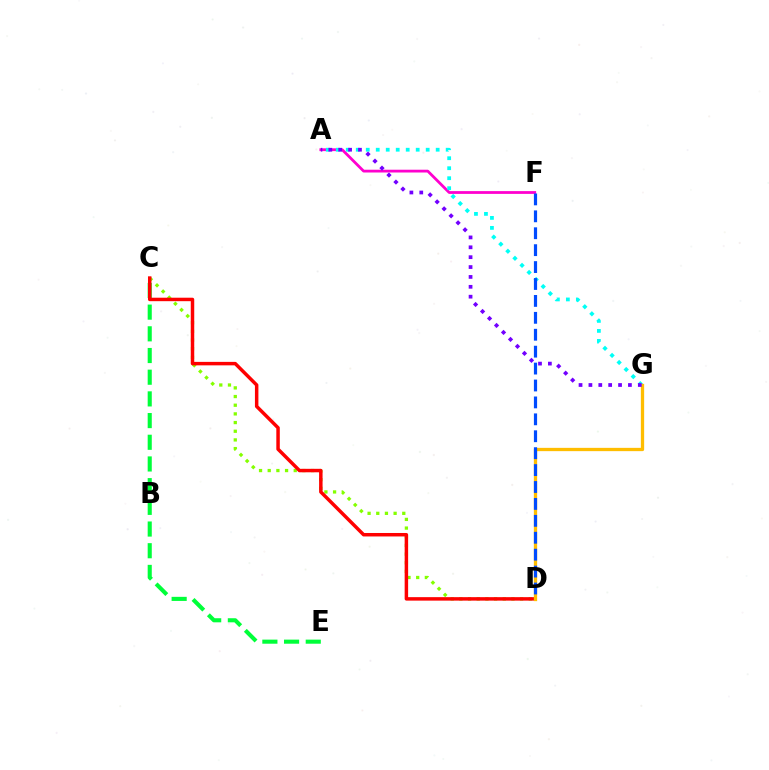{('C', 'E'): [{'color': '#00ff39', 'line_style': 'dashed', 'thickness': 2.95}], ('A', 'F'): [{'color': '#ff00cf', 'line_style': 'solid', 'thickness': 2.0}], ('A', 'G'): [{'color': '#00fff6', 'line_style': 'dotted', 'thickness': 2.71}, {'color': '#7200ff', 'line_style': 'dotted', 'thickness': 2.68}], ('C', 'D'): [{'color': '#84ff00', 'line_style': 'dotted', 'thickness': 2.36}, {'color': '#ff0000', 'line_style': 'solid', 'thickness': 2.5}], ('D', 'G'): [{'color': '#ffbd00', 'line_style': 'solid', 'thickness': 2.38}], ('D', 'F'): [{'color': '#004bff', 'line_style': 'dashed', 'thickness': 2.3}]}